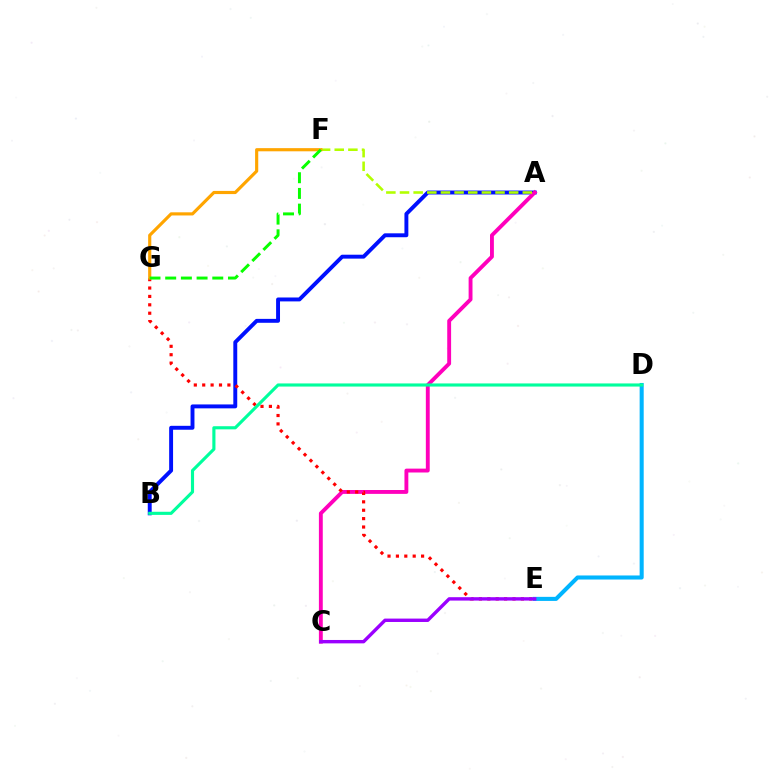{('A', 'B'): [{'color': '#0010ff', 'line_style': 'solid', 'thickness': 2.82}], ('A', 'C'): [{'color': '#ff00bd', 'line_style': 'solid', 'thickness': 2.79}], ('E', 'G'): [{'color': '#ff0000', 'line_style': 'dotted', 'thickness': 2.28}], ('D', 'E'): [{'color': '#00b5ff', 'line_style': 'solid', 'thickness': 2.93}], ('A', 'F'): [{'color': '#b3ff00', 'line_style': 'dashed', 'thickness': 1.85}], ('C', 'E'): [{'color': '#9b00ff', 'line_style': 'solid', 'thickness': 2.44}], ('F', 'G'): [{'color': '#ffa500', 'line_style': 'solid', 'thickness': 2.27}, {'color': '#08ff00', 'line_style': 'dashed', 'thickness': 2.13}], ('B', 'D'): [{'color': '#00ff9d', 'line_style': 'solid', 'thickness': 2.25}]}